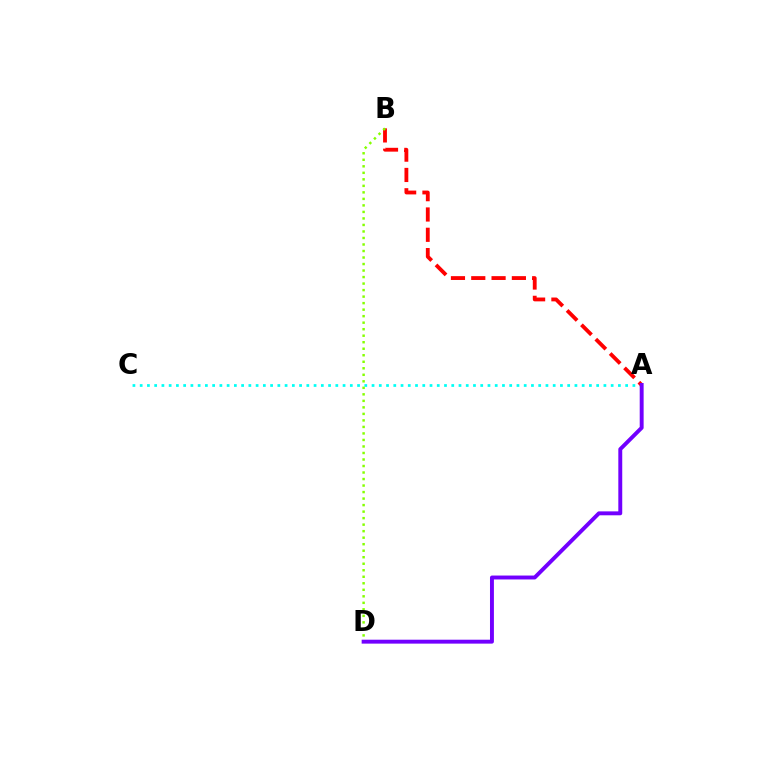{('A', 'C'): [{'color': '#00fff6', 'line_style': 'dotted', 'thickness': 1.97}], ('A', 'B'): [{'color': '#ff0000', 'line_style': 'dashed', 'thickness': 2.76}], ('B', 'D'): [{'color': '#84ff00', 'line_style': 'dotted', 'thickness': 1.77}], ('A', 'D'): [{'color': '#7200ff', 'line_style': 'solid', 'thickness': 2.82}]}